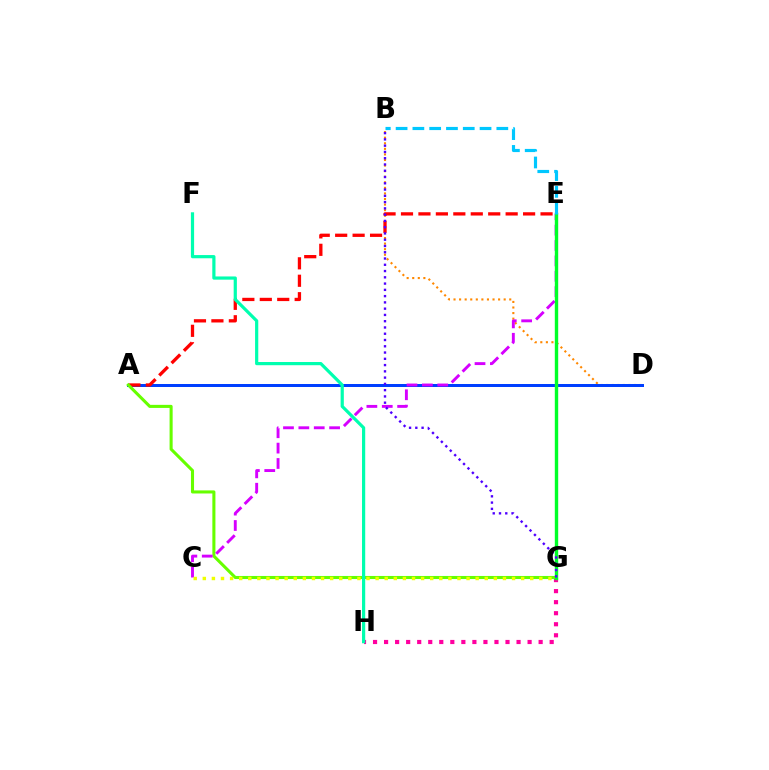{('B', 'D'): [{'color': '#ff8800', 'line_style': 'dotted', 'thickness': 1.51}], ('A', 'D'): [{'color': '#003fff', 'line_style': 'solid', 'thickness': 2.15}], ('G', 'H'): [{'color': '#ff00a0', 'line_style': 'dotted', 'thickness': 3.0}], ('A', 'E'): [{'color': '#ff0000', 'line_style': 'dashed', 'thickness': 2.37}], ('A', 'G'): [{'color': '#66ff00', 'line_style': 'solid', 'thickness': 2.21}], ('C', 'E'): [{'color': '#d600ff', 'line_style': 'dashed', 'thickness': 2.09}], ('C', 'G'): [{'color': '#eeff00', 'line_style': 'dotted', 'thickness': 2.47}], ('E', 'G'): [{'color': '#00ff27', 'line_style': 'solid', 'thickness': 2.44}], ('B', 'G'): [{'color': '#4f00ff', 'line_style': 'dotted', 'thickness': 1.7}], ('F', 'H'): [{'color': '#00ffaf', 'line_style': 'solid', 'thickness': 2.31}], ('B', 'E'): [{'color': '#00c7ff', 'line_style': 'dashed', 'thickness': 2.28}]}